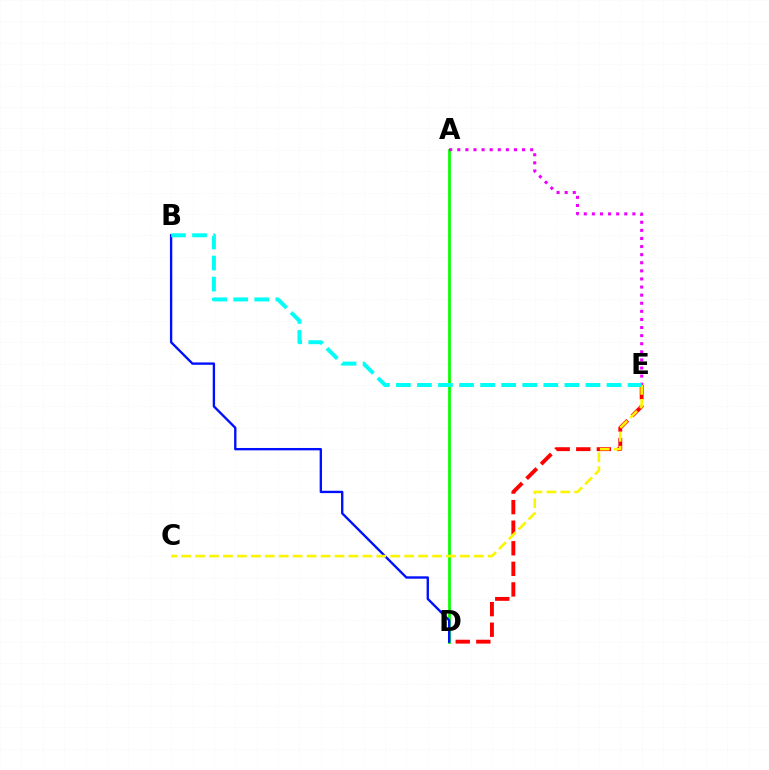{('A', 'D'): [{'color': '#08ff00', 'line_style': 'solid', 'thickness': 1.97}], ('B', 'D'): [{'color': '#0010ff', 'line_style': 'solid', 'thickness': 1.7}], ('D', 'E'): [{'color': '#ff0000', 'line_style': 'dashed', 'thickness': 2.79}], ('C', 'E'): [{'color': '#fcf500', 'line_style': 'dashed', 'thickness': 1.89}], ('A', 'E'): [{'color': '#ee00ff', 'line_style': 'dotted', 'thickness': 2.2}], ('B', 'E'): [{'color': '#00fff6', 'line_style': 'dashed', 'thickness': 2.86}]}